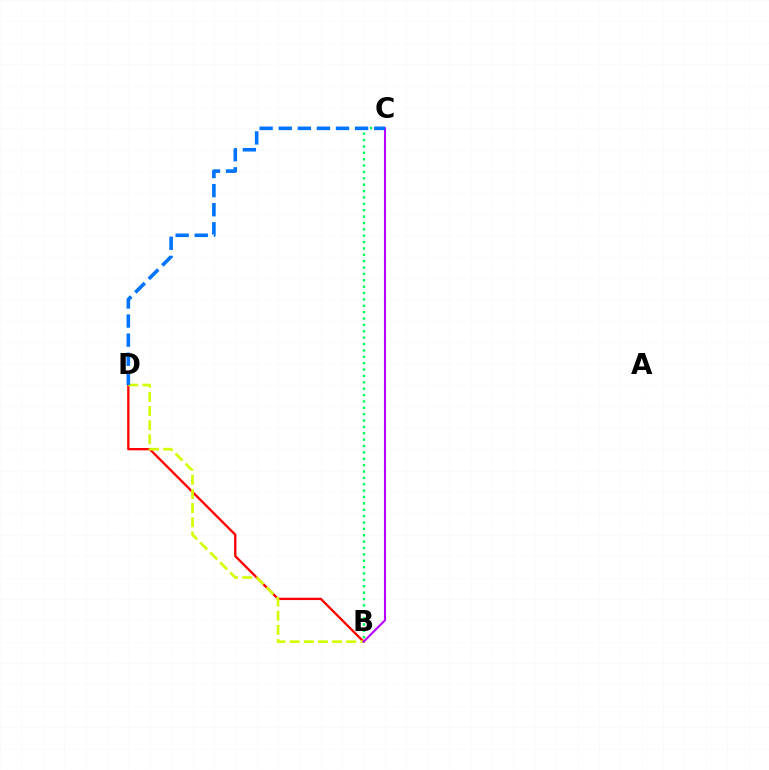{('B', 'C'): [{'color': '#00ff5c', 'line_style': 'dotted', 'thickness': 1.73}, {'color': '#b900ff', 'line_style': 'solid', 'thickness': 1.51}], ('B', 'D'): [{'color': '#ff0000', 'line_style': 'solid', 'thickness': 1.68}, {'color': '#d1ff00', 'line_style': 'dashed', 'thickness': 1.92}], ('C', 'D'): [{'color': '#0074ff', 'line_style': 'dashed', 'thickness': 2.59}]}